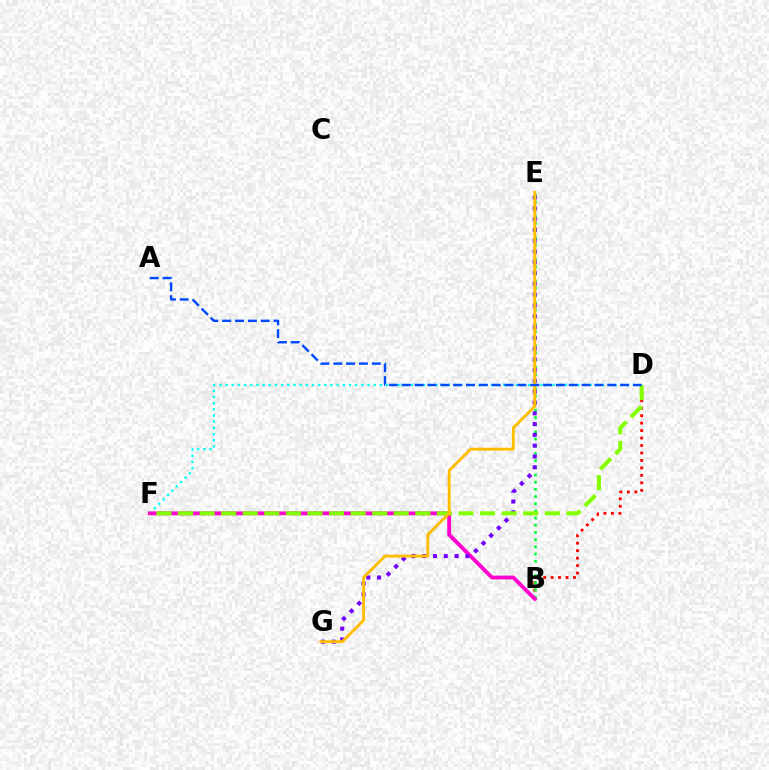{('D', 'F'): [{'color': '#00fff6', 'line_style': 'dotted', 'thickness': 1.68}, {'color': '#84ff00', 'line_style': 'dashed', 'thickness': 2.93}], ('B', 'D'): [{'color': '#ff0000', 'line_style': 'dotted', 'thickness': 2.03}], ('B', 'E'): [{'color': '#00ff39', 'line_style': 'dotted', 'thickness': 1.95}], ('B', 'F'): [{'color': '#ff00cf', 'line_style': 'solid', 'thickness': 2.74}], ('E', 'G'): [{'color': '#7200ff', 'line_style': 'dotted', 'thickness': 2.93}, {'color': '#ffbd00', 'line_style': 'solid', 'thickness': 2.08}], ('A', 'D'): [{'color': '#004bff', 'line_style': 'dashed', 'thickness': 1.74}]}